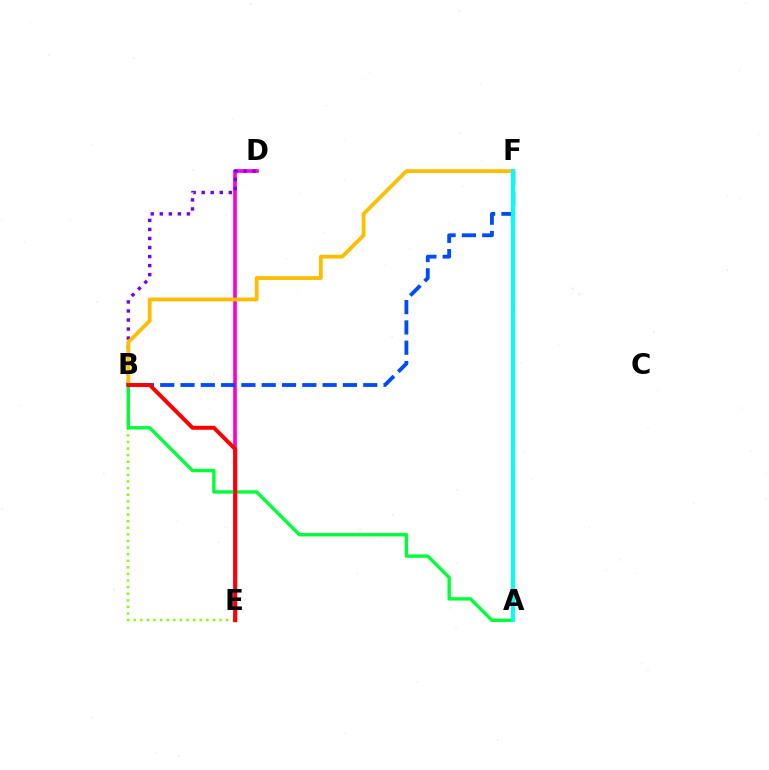{('B', 'E'): [{'color': '#84ff00', 'line_style': 'dotted', 'thickness': 1.79}, {'color': '#ff0000', 'line_style': 'solid', 'thickness': 2.84}], ('D', 'E'): [{'color': '#ff00cf', 'line_style': 'solid', 'thickness': 2.64}], ('B', 'D'): [{'color': '#7200ff', 'line_style': 'dotted', 'thickness': 2.46}], ('B', 'F'): [{'color': '#004bff', 'line_style': 'dashed', 'thickness': 2.76}, {'color': '#ffbd00', 'line_style': 'solid', 'thickness': 2.73}], ('A', 'B'): [{'color': '#00ff39', 'line_style': 'solid', 'thickness': 2.43}], ('A', 'F'): [{'color': '#00fff6', 'line_style': 'solid', 'thickness': 2.92}]}